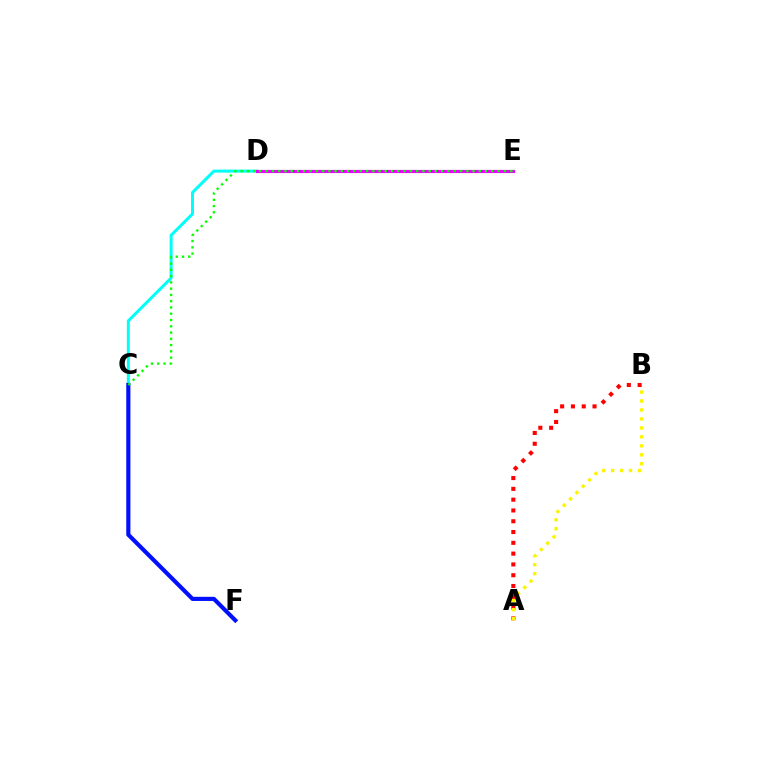{('A', 'B'): [{'color': '#ff0000', 'line_style': 'dotted', 'thickness': 2.93}, {'color': '#fcf500', 'line_style': 'dotted', 'thickness': 2.44}], ('C', 'D'): [{'color': '#00fff6', 'line_style': 'solid', 'thickness': 2.16}], ('D', 'E'): [{'color': '#ee00ff', 'line_style': 'solid', 'thickness': 2.28}], ('C', 'F'): [{'color': '#0010ff', 'line_style': 'solid', 'thickness': 2.98}], ('C', 'E'): [{'color': '#08ff00', 'line_style': 'dotted', 'thickness': 1.7}]}